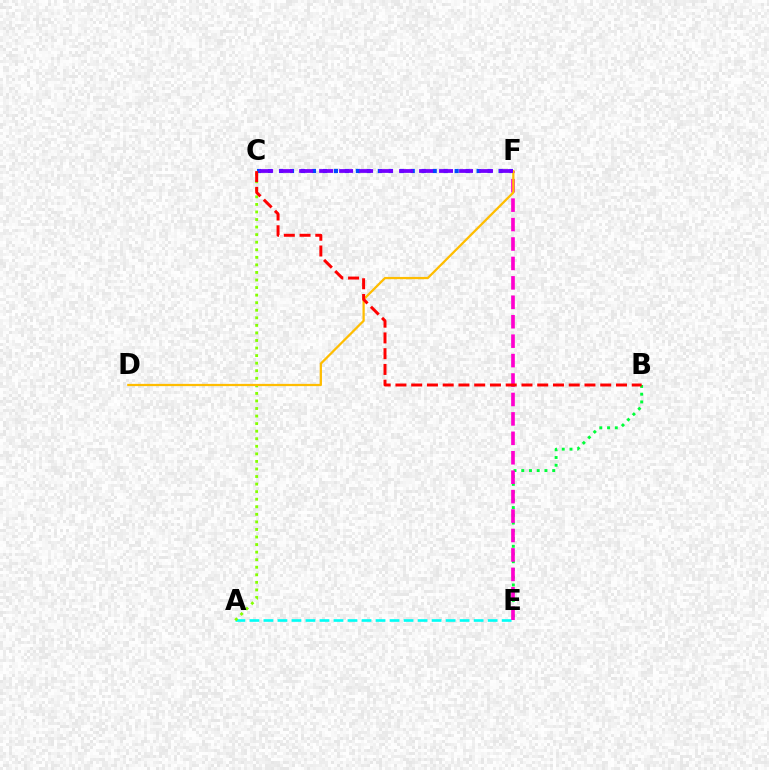{('A', 'E'): [{'color': '#00fff6', 'line_style': 'dashed', 'thickness': 1.9}], ('A', 'C'): [{'color': '#84ff00', 'line_style': 'dotted', 'thickness': 2.05}], ('C', 'F'): [{'color': '#004bff', 'line_style': 'dotted', 'thickness': 2.98}, {'color': '#7200ff', 'line_style': 'dashed', 'thickness': 2.72}], ('B', 'E'): [{'color': '#00ff39', 'line_style': 'dotted', 'thickness': 2.1}], ('E', 'F'): [{'color': '#ff00cf', 'line_style': 'dashed', 'thickness': 2.64}], ('D', 'F'): [{'color': '#ffbd00', 'line_style': 'solid', 'thickness': 1.62}], ('B', 'C'): [{'color': '#ff0000', 'line_style': 'dashed', 'thickness': 2.14}]}